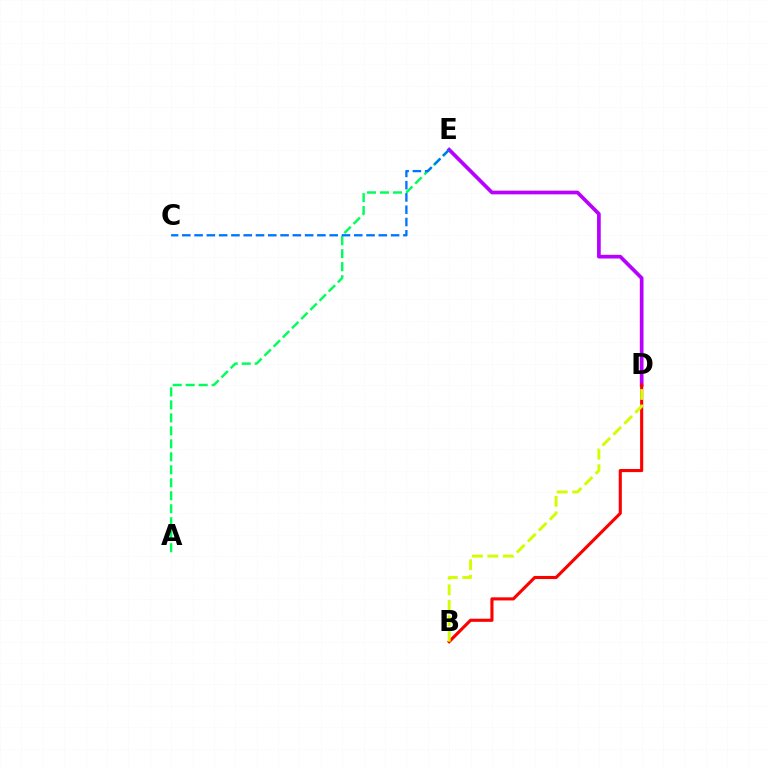{('A', 'E'): [{'color': '#00ff5c', 'line_style': 'dashed', 'thickness': 1.76}], ('D', 'E'): [{'color': '#b900ff', 'line_style': 'solid', 'thickness': 2.66}], ('C', 'E'): [{'color': '#0074ff', 'line_style': 'dashed', 'thickness': 1.67}], ('B', 'D'): [{'color': '#ff0000', 'line_style': 'solid', 'thickness': 2.24}, {'color': '#d1ff00', 'line_style': 'dashed', 'thickness': 2.1}]}